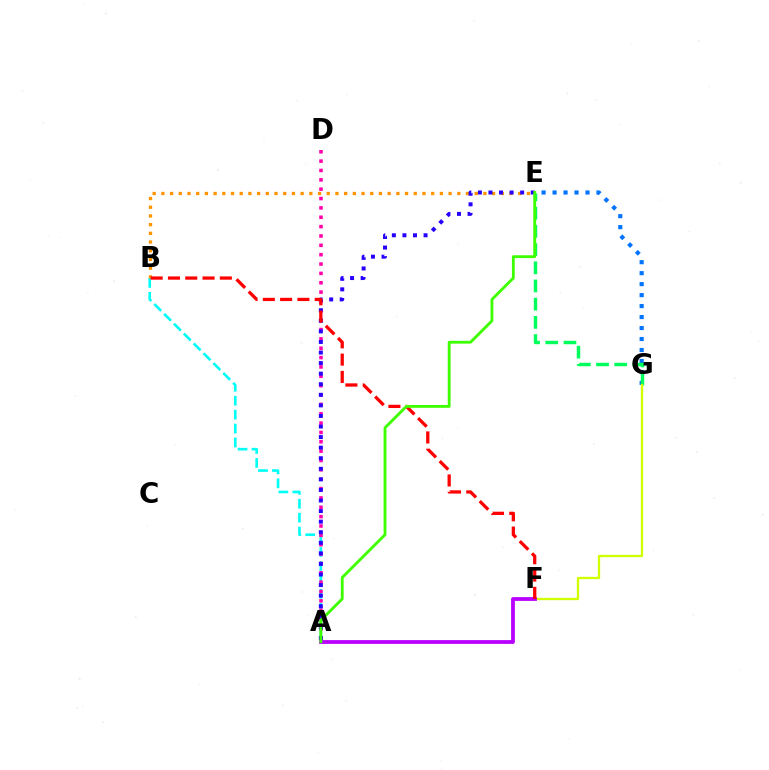{('A', 'B'): [{'color': '#00fff6', 'line_style': 'dashed', 'thickness': 1.89}], ('E', 'G'): [{'color': '#0074ff', 'line_style': 'dotted', 'thickness': 2.98}, {'color': '#00ff5c', 'line_style': 'dashed', 'thickness': 2.47}], ('F', 'G'): [{'color': '#d1ff00', 'line_style': 'solid', 'thickness': 1.68}], ('B', 'E'): [{'color': '#ff9400', 'line_style': 'dotted', 'thickness': 2.36}], ('A', 'D'): [{'color': '#ff00ac', 'line_style': 'dotted', 'thickness': 2.54}], ('A', 'E'): [{'color': '#2500ff', 'line_style': 'dotted', 'thickness': 2.87}, {'color': '#3dff00', 'line_style': 'solid', 'thickness': 2.04}], ('A', 'F'): [{'color': '#b900ff', 'line_style': 'solid', 'thickness': 2.73}], ('B', 'F'): [{'color': '#ff0000', 'line_style': 'dashed', 'thickness': 2.35}]}